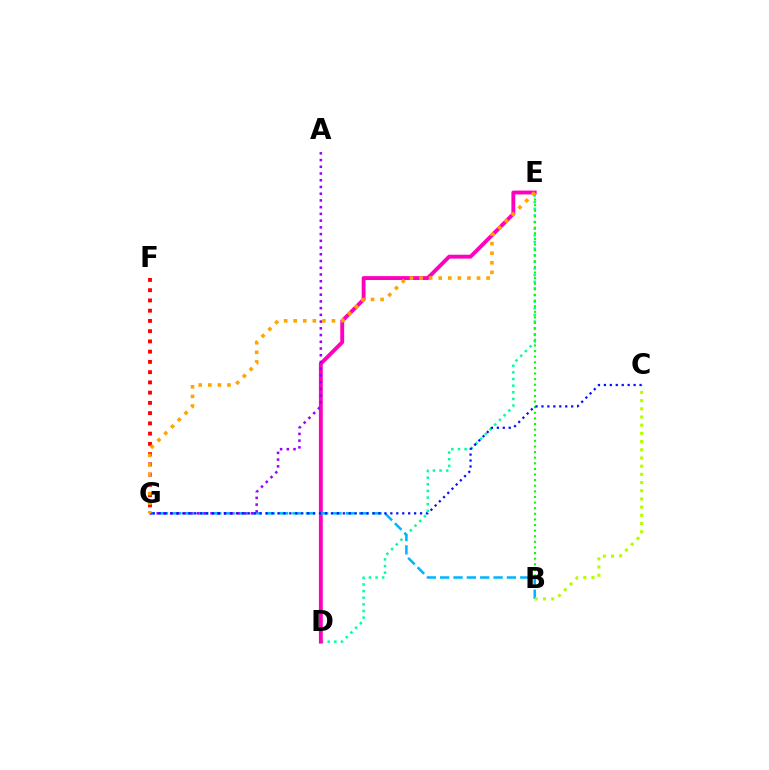{('D', 'E'): [{'color': '#00ff9d', 'line_style': 'dotted', 'thickness': 1.8}, {'color': '#ff00bd', 'line_style': 'solid', 'thickness': 2.79}], ('B', 'E'): [{'color': '#08ff00', 'line_style': 'dotted', 'thickness': 1.52}], ('B', 'G'): [{'color': '#00b5ff', 'line_style': 'dashed', 'thickness': 1.81}], ('A', 'G'): [{'color': '#9b00ff', 'line_style': 'dotted', 'thickness': 1.83}], ('F', 'G'): [{'color': '#ff0000', 'line_style': 'dotted', 'thickness': 2.78}], ('B', 'C'): [{'color': '#b3ff00', 'line_style': 'dotted', 'thickness': 2.23}], ('C', 'G'): [{'color': '#0010ff', 'line_style': 'dotted', 'thickness': 1.61}], ('E', 'G'): [{'color': '#ffa500', 'line_style': 'dotted', 'thickness': 2.6}]}